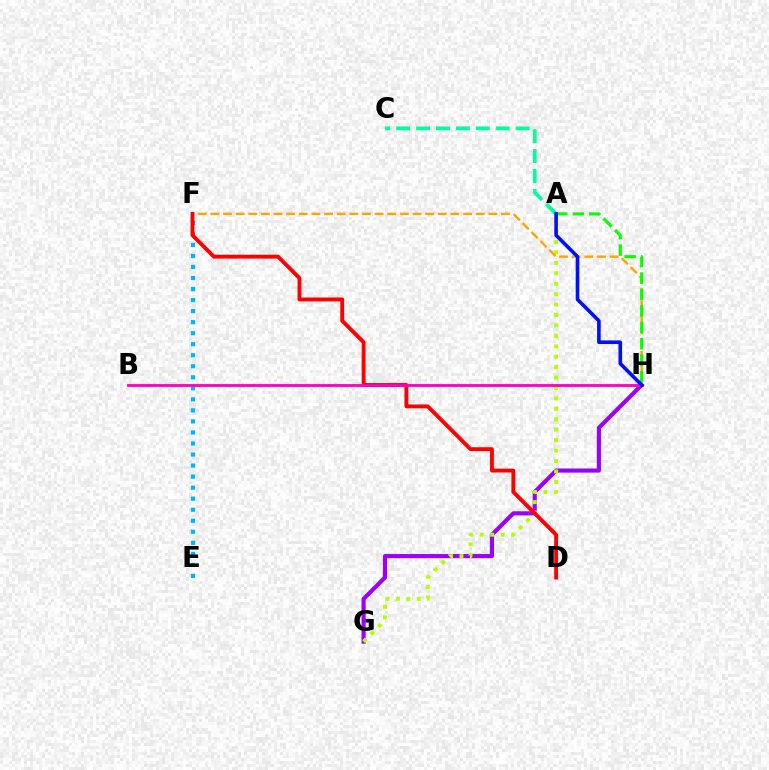{('G', 'H'): [{'color': '#9b00ff', 'line_style': 'solid', 'thickness': 2.97}], ('A', 'G'): [{'color': '#b3ff00', 'line_style': 'dotted', 'thickness': 2.83}], ('F', 'H'): [{'color': '#ffa500', 'line_style': 'dashed', 'thickness': 1.72}], ('A', 'C'): [{'color': '#00ff9d', 'line_style': 'dashed', 'thickness': 2.71}], ('A', 'H'): [{'color': '#08ff00', 'line_style': 'dashed', 'thickness': 2.23}, {'color': '#0010ff', 'line_style': 'solid', 'thickness': 2.6}], ('E', 'F'): [{'color': '#00b5ff', 'line_style': 'dotted', 'thickness': 3.0}], ('D', 'F'): [{'color': '#ff0000', 'line_style': 'solid', 'thickness': 2.79}], ('B', 'H'): [{'color': '#ff00bd', 'line_style': 'solid', 'thickness': 2.03}]}